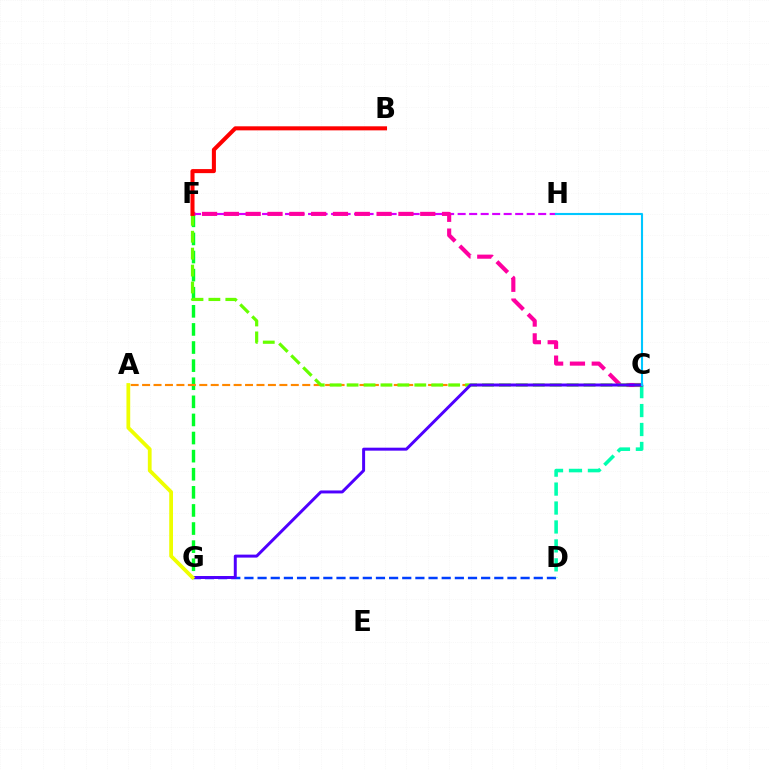{('F', 'G'): [{'color': '#00ff27', 'line_style': 'dashed', 'thickness': 2.46}], ('F', 'H'): [{'color': '#d600ff', 'line_style': 'dashed', 'thickness': 1.56}], ('D', 'G'): [{'color': '#003fff', 'line_style': 'dashed', 'thickness': 1.79}], ('C', 'D'): [{'color': '#00ffaf', 'line_style': 'dashed', 'thickness': 2.57}], ('A', 'C'): [{'color': '#ff8800', 'line_style': 'dashed', 'thickness': 1.55}], ('C', 'F'): [{'color': '#ff00a0', 'line_style': 'dashed', 'thickness': 2.96}, {'color': '#66ff00', 'line_style': 'dashed', 'thickness': 2.3}], ('B', 'F'): [{'color': '#ff0000', 'line_style': 'solid', 'thickness': 2.91}], ('C', 'G'): [{'color': '#4f00ff', 'line_style': 'solid', 'thickness': 2.14}], ('C', 'H'): [{'color': '#00c7ff', 'line_style': 'solid', 'thickness': 1.52}], ('A', 'G'): [{'color': '#eeff00', 'line_style': 'solid', 'thickness': 2.72}]}